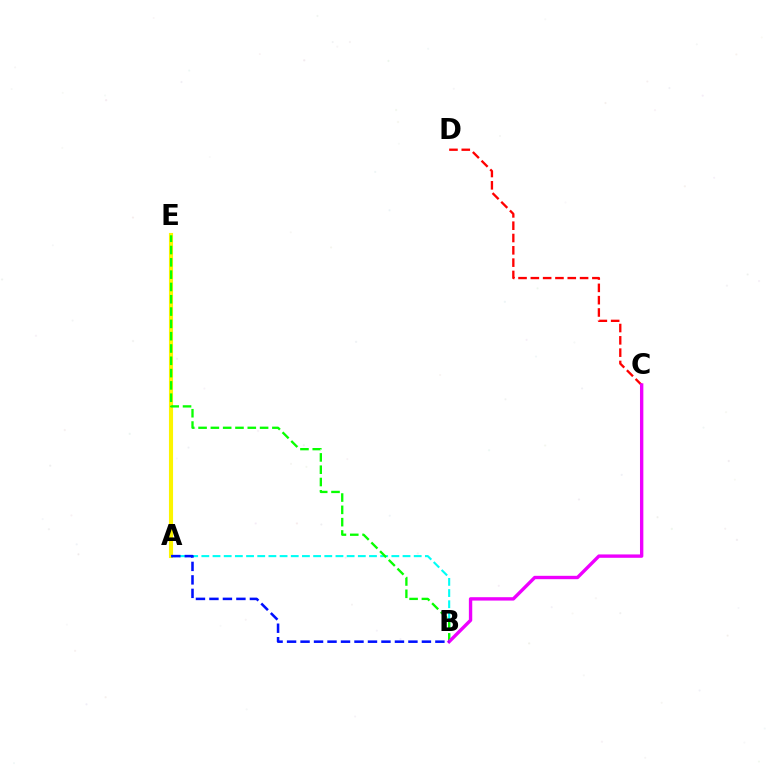{('C', 'D'): [{'color': '#ff0000', 'line_style': 'dashed', 'thickness': 1.67}], ('A', 'E'): [{'color': '#fcf500', 'line_style': 'solid', 'thickness': 2.95}], ('A', 'B'): [{'color': '#00fff6', 'line_style': 'dashed', 'thickness': 1.52}, {'color': '#0010ff', 'line_style': 'dashed', 'thickness': 1.83}], ('B', 'E'): [{'color': '#08ff00', 'line_style': 'dashed', 'thickness': 1.67}], ('B', 'C'): [{'color': '#ee00ff', 'line_style': 'solid', 'thickness': 2.43}]}